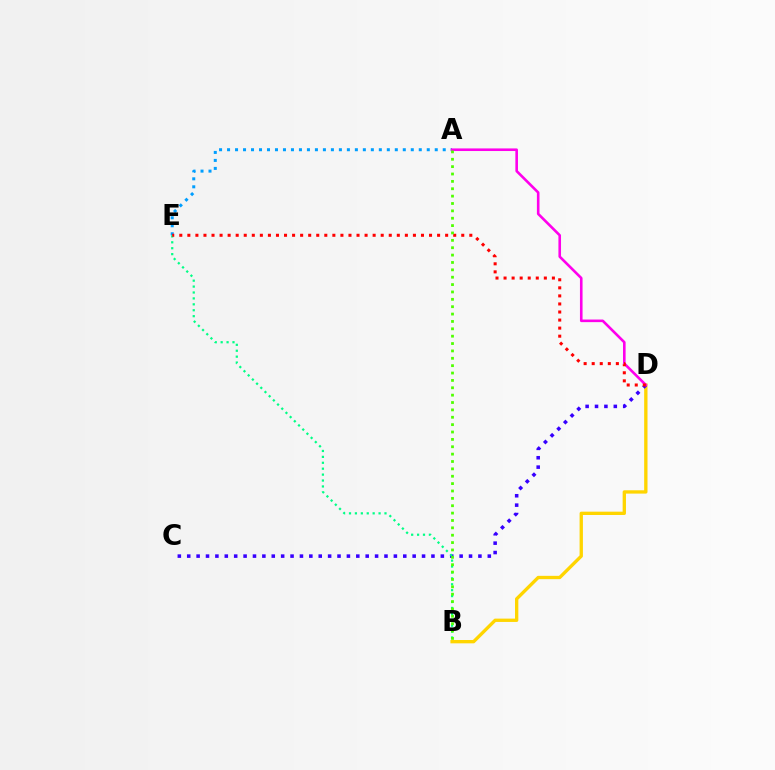{('B', 'D'): [{'color': '#ffd500', 'line_style': 'solid', 'thickness': 2.4}], ('C', 'D'): [{'color': '#3700ff', 'line_style': 'dotted', 'thickness': 2.55}], ('A', 'E'): [{'color': '#009eff', 'line_style': 'dotted', 'thickness': 2.17}], ('B', 'E'): [{'color': '#00ff86', 'line_style': 'dotted', 'thickness': 1.61}], ('A', 'D'): [{'color': '#ff00ed', 'line_style': 'solid', 'thickness': 1.87}], ('D', 'E'): [{'color': '#ff0000', 'line_style': 'dotted', 'thickness': 2.19}], ('A', 'B'): [{'color': '#4fff00', 'line_style': 'dotted', 'thickness': 2.0}]}